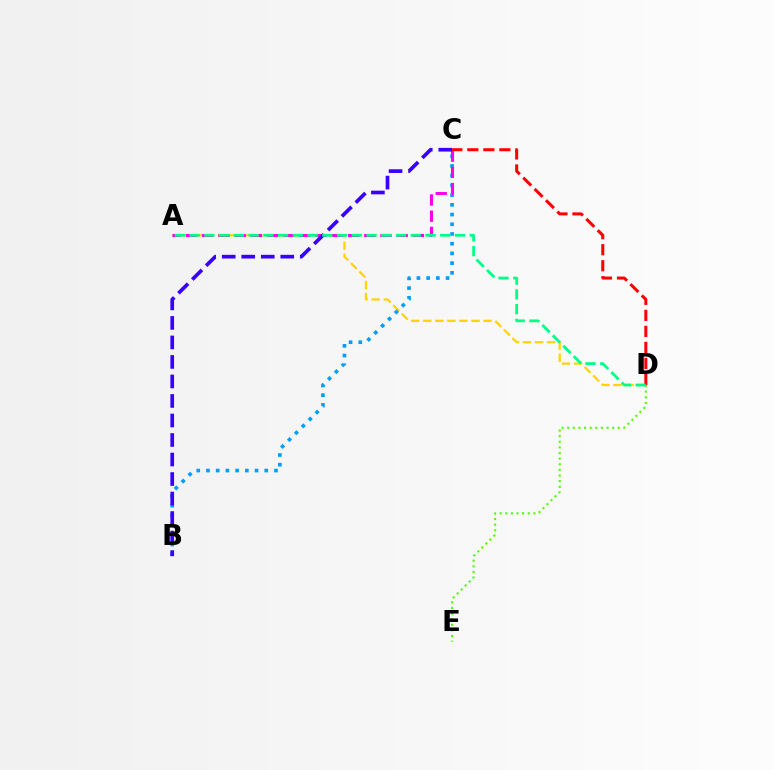{('A', 'D'): [{'color': '#ffd500', 'line_style': 'dashed', 'thickness': 1.64}, {'color': '#00ff86', 'line_style': 'dashed', 'thickness': 2.0}], ('D', 'E'): [{'color': '#4fff00', 'line_style': 'dotted', 'thickness': 1.53}], ('B', 'C'): [{'color': '#009eff', 'line_style': 'dotted', 'thickness': 2.64}, {'color': '#3700ff', 'line_style': 'dashed', 'thickness': 2.65}], ('A', 'C'): [{'color': '#ff00ed', 'line_style': 'dashed', 'thickness': 2.2}], ('C', 'D'): [{'color': '#ff0000', 'line_style': 'dashed', 'thickness': 2.18}]}